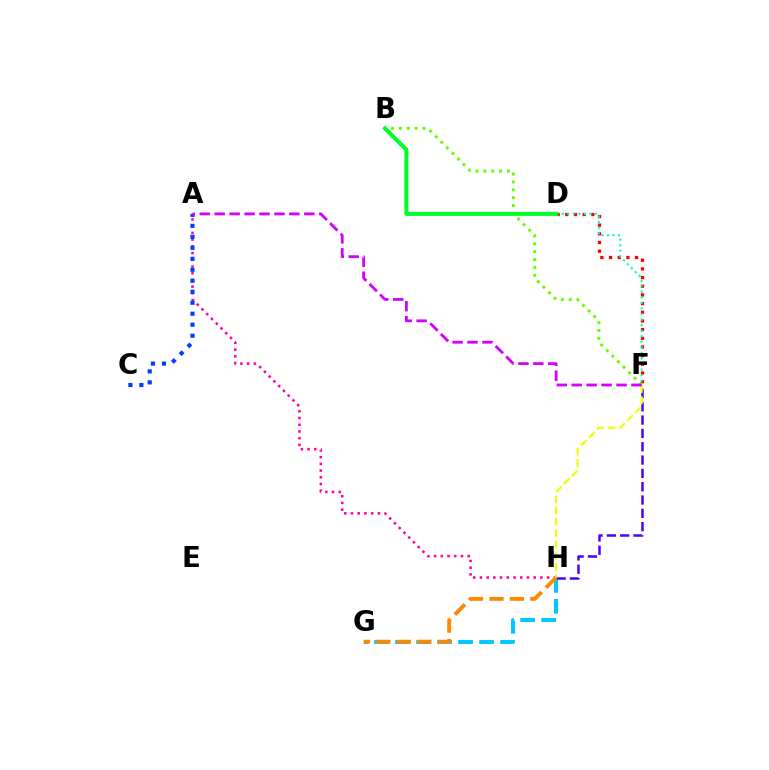{('A', 'H'): [{'color': '#ff00a0', 'line_style': 'dotted', 'thickness': 1.83}], ('G', 'H'): [{'color': '#00c7ff', 'line_style': 'dashed', 'thickness': 2.85}, {'color': '#ff8800', 'line_style': 'dashed', 'thickness': 2.78}], ('D', 'F'): [{'color': '#ff0000', 'line_style': 'dotted', 'thickness': 2.36}, {'color': '#00ffaf', 'line_style': 'dotted', 'thickness': 1.51}], ('A', 'C'): [{'color': '#003fff', 'line_style': 'dotted', 'thickness': 2.98}], ('B', 'F'): [{'color': '#66ff00', 'line_style': 'dotted', 'thickness': 2.14}], ('F', 'H'): [{'color': '#4f00ff', 'line_style': 'dashed', 'thickness': 1.81}, {'color': '#eeff00', 'line_style': 'dashed', 'thickness': 1.54}], ('B', 'D'): [{'color': '#00ff27', 'line_style': 'solid', 'thickness': 2.89}], ('A', 'F'): [{'color': '#d600ff', 'line_style': 'dashed', 'thickness': 2.03}]}